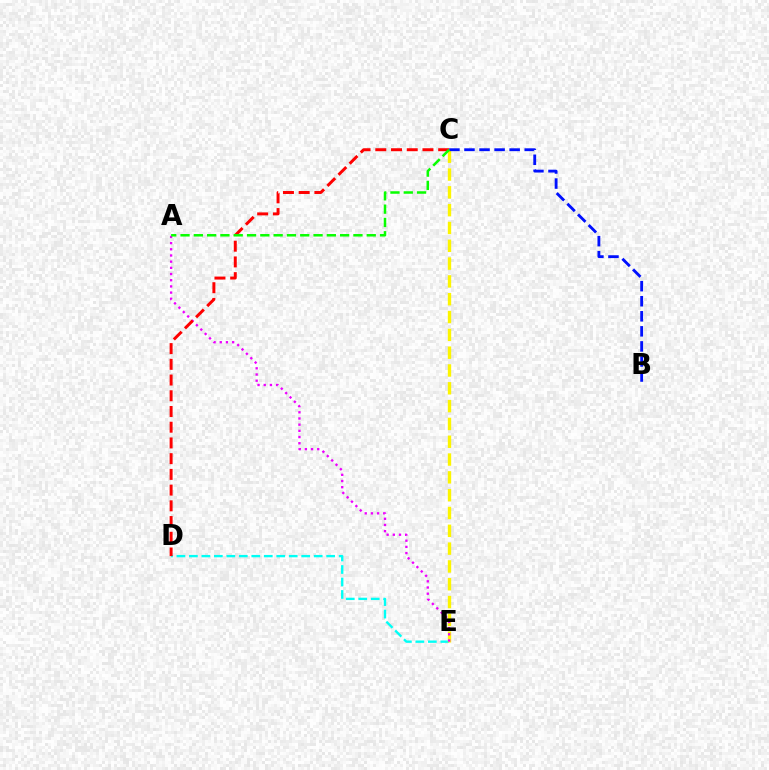{('D', 'E'): [{'color': '#00fff6', 'line_style': 'dashed', 'thickness': 1.7}], ('C', 'E'): [{'color': '#fcf500', 'line_style': 'dashed', 'thickness': 2.42}], ('A', 'E'): [{'color': '#ee00ff', 'line_style': 'dotted', 'thickness': 1.68}], ('C', 'D'): [{'color': '#ff0000', 'line_style': 'dashed', 'thickness': 2.14}], ('B', 'C'): [{'color': '#0010ff', 'line_style': 'dashed', 'thickness': 2.05}], ('A', 'C'): [{'color': '#08ff00', 'line_style': 'dashed', 'thickness': 1.81}]}